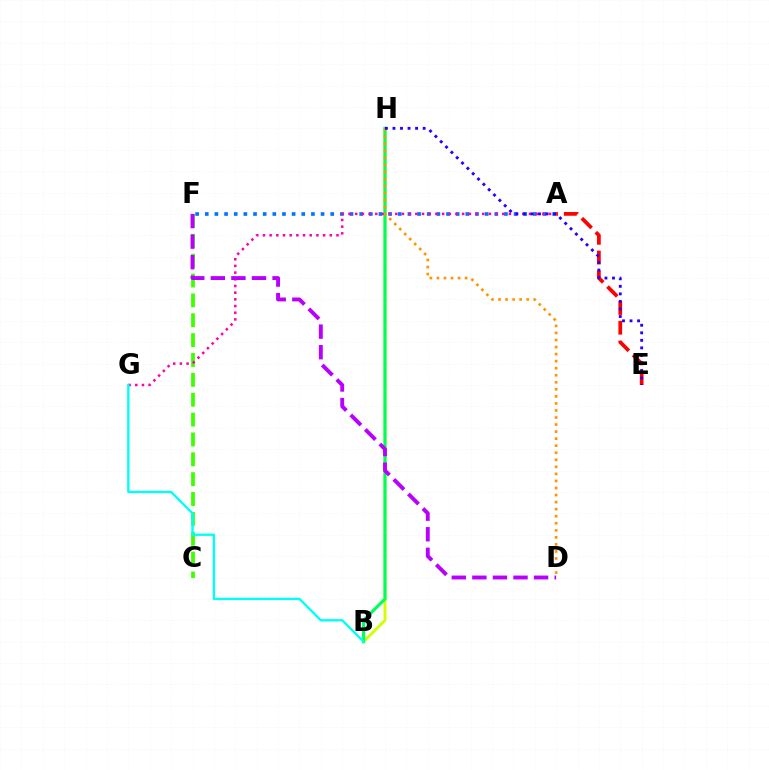{('A', 'F'): [{'color': '#0074ff', 'line_style': 'dotted', 'thickness': 2.62}], ('A', 'E'): [{'color': '#ff0000', 'line_style': 'dashed', 'thickness': 2.68}], ('C', 'F'): [{'color': '#3dff00', 'line_style': 'dashed', 'thickness': 2.7}], ('B', 'H'): [{'color': '#d1ff00', 'line_style': 'solid', 'thickness': 2.07}, {'color': '#00ff5c', 'line_style': 'solid', 'thickness': 2.24}], ('A', 'G'): [{'color': '#ff00ac', 'line_style': 'dotted', 'thickness': 1.82}], ('D', 'H'): [{'color': '#ff9400', 'line_style': 'dotted', 'thickness': 1.92}], ('E', 'H'): [{'color': '#2500ff', 'line_style': 'dotted', 'thickness': 2.05}], ('D', 'F'): [{'color': '#b900ff', 'line_style': 'dashed', 'thickness': 2.8}], ('B', 'G'): [{'color': '#00fff6', 'line_style': 'solid', 'thickness': 1.68}]}